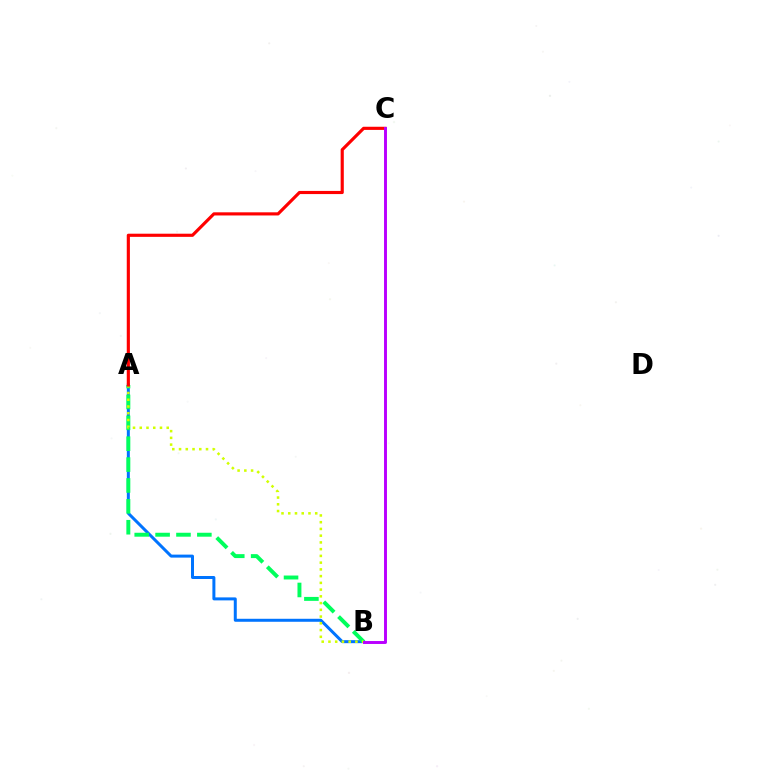{('A', 'B'): [{'color': '#0074ff', 'line_style': 'solid', 'thickness': 2.16}, {'color': '#00ff5c', 'line_style': 'dashed', 'thickness': 2.84}, {'color': '#d1ff00', 'line_style': 'dotted', 'thickness': 1.83}], ('A', 'C'): [{'color': '#ff0000', 'line_style': 'solid', 'thickness': 2.27}], ('B', 'C'): [{'color': '#b900ff', 'line_style': 'solid', 'thickness': 2.11}]}